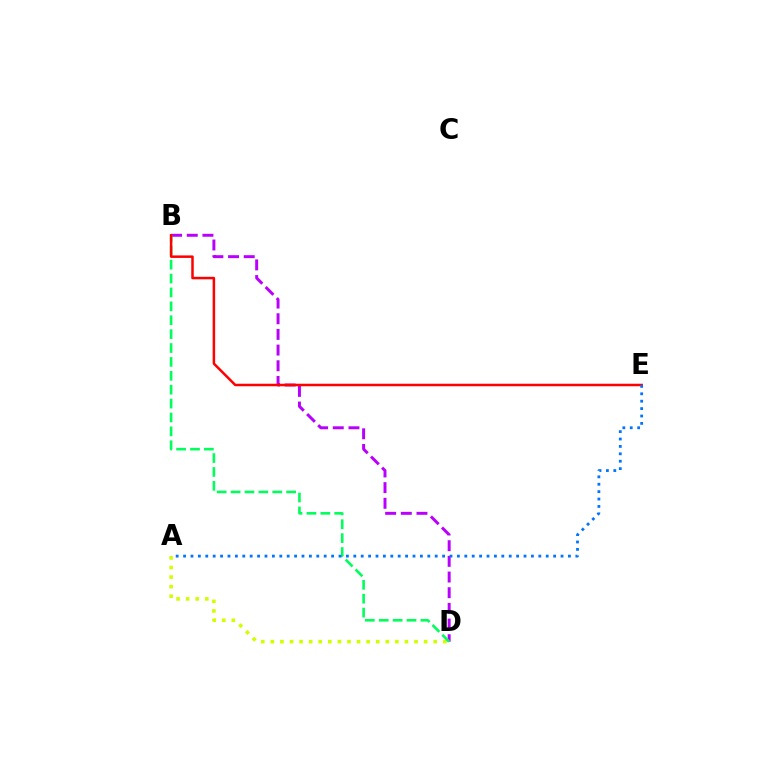{('A', 'D'): [{'color': '#d1ff00', 'line_style': 'dotted', 'thickness': 2.6}], ('B', 'D'): [{'color': '#b900ff', 'line_style': 'dashed', 'thickness': 2.13}, {'color': '#00ff5c', 'line_style': 'dashed', 'thickness': 1.89}], ('B', 'E'): [{'color': '#ff0000', 'line_style': 'solid', 'thickness': 1.81}], ('A', 'E'): [{'color': '#0074ff', 'line_style': 'dotted', 'thickness': 2.01}]}